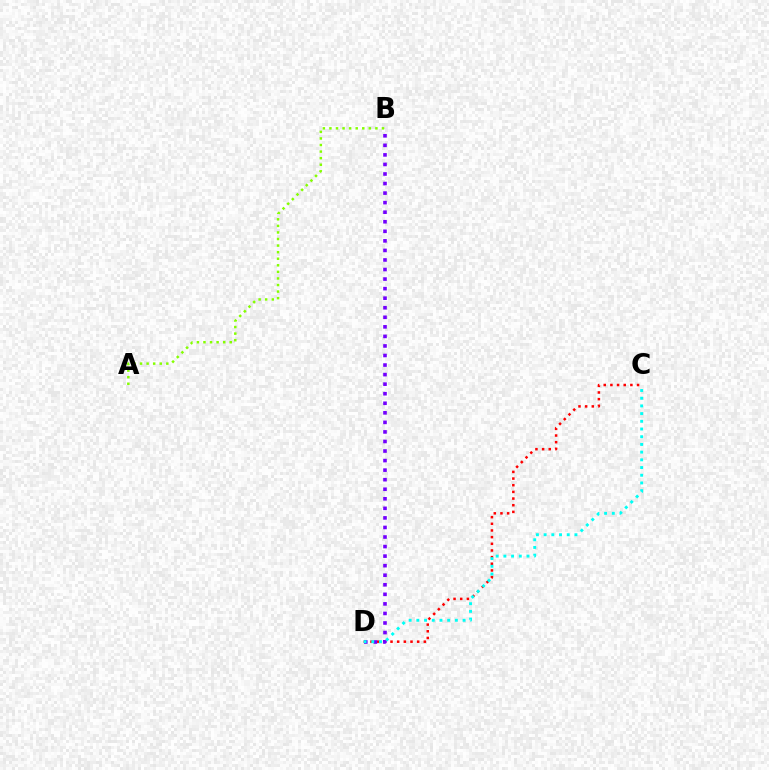{('C', 'D'): [{'color': '#ff0000', 'line_style': 'dotted', 'thickness': 1.81}, {'color': '#00fff6', 'line_style': 'dotted', 'thickness': 2.09}], ('B', 'D'): [{'color': '#7200ff', 'line_style': 'dotted', 'thickness': 2.6}], ('A', 'B'): [{'color': '#84ff00', 'line_style': 'dotted', 'thickness': 1.79}]}